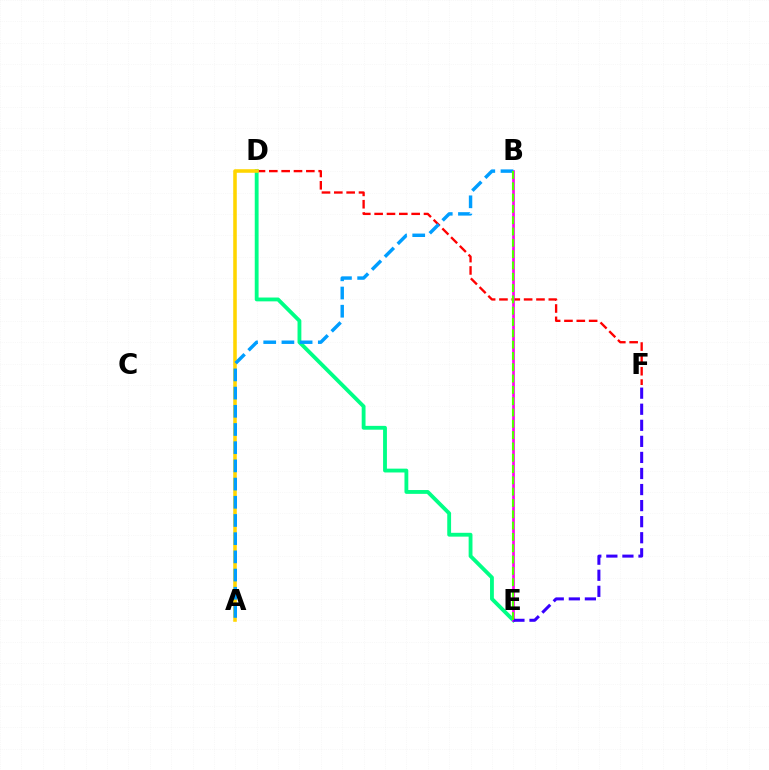{('D', 'F'): [{'color': '#ff0000', 'line_style': 'dashed', 'thickness': 1.68}], ('D', 'E'): [{'color': '#00ff86', 'line_style': 'solid', 'thickness': 2.76}], ('B', 'E'): [{'color': '#ff00ed', 'line_style': 'solid', 'thickness': 1.92}, {'color': '#4fff00', 'line_style': 'dashed', 'thickness': 1.54}], ('E', 'F'): [{'color': '#3700ff', 'line_style': 'dashed', 'thickness': 2.18}], ('A', 'D'): [{'color': '#ffd500', 'line_style': 'solid', 'thickness': 2.56}], ('A', 'B'): [{'color': '#009eff', 'line_style': 'dashed', 'thickness': 2.47}]}